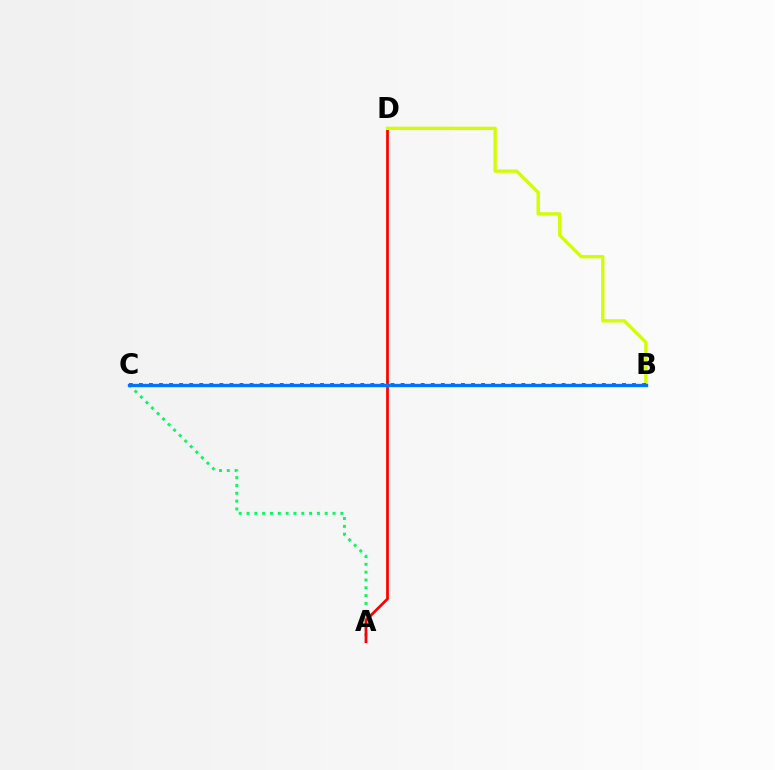{('A', 'C'): [{'color': '#00ff5c', 'line_style': 'dotted', 'thickness': 2.12}], ('A', 'D'): [{'color': '#ff0000', 'line_style': 'solid', 'thickness': 1.97}], ('B', 'D'): [{'color': '#d1ff00', 'line_style': 'solid', 'thickness': 2.4}], ('B', 'C'): [{'color': '#b900ff', 'line_style': 'dotted', 'thickness': 2.73}, {'color': '#0074ff', 'line_style': 'solid', 'thickness': 2.4}]}